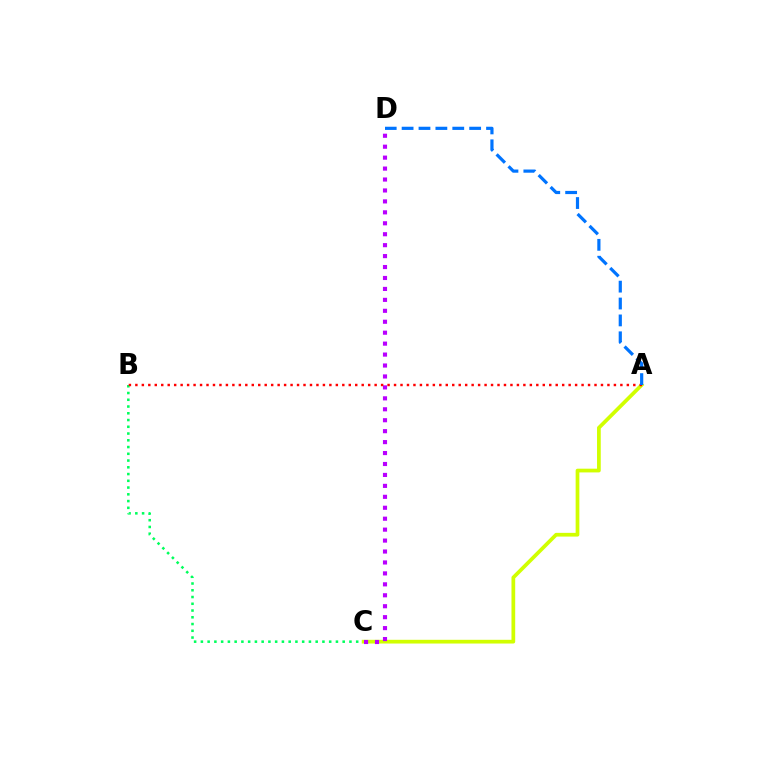{('B', 'C'): [{'color': '#00ff5c', 'line_style': 'dotted', 'thickness': 1.83}], ('A', 'C'): [{'color': '#d1ff00', 'line_style': 'solid', 'thickness': 2.68}], ('C', 'D'): [{'color': '#b900ff', 'line_style': 'dotted', 'thickness': 2.97}], ('A', 'B'): [{'color': '#ff0000', 'line_style': 'dotted', 'thickness': 1.76}], ('A', 'D'): [{'color': '#0074ff', 'line_style': 'dashed', 'thickness': 2.29}]}